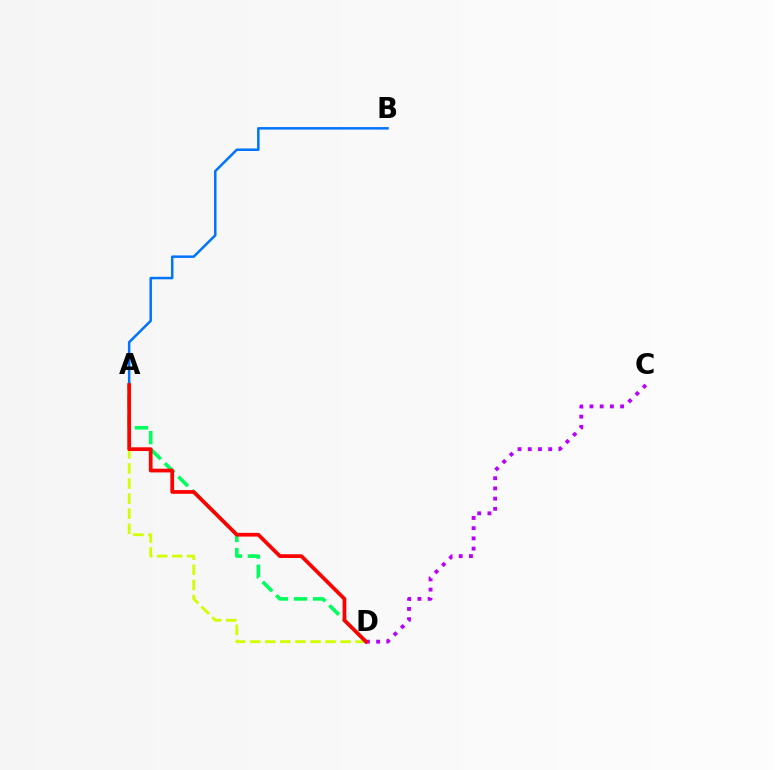{('A', 'D'): [{'color': '#d1ff00', 'line_style': 'dashed', 'thickness': 2.05}, {'color': '#00ff5c', 'line_style': 'dashed', 'thickness': 2.59}, {'color': '#ff0000', 'line_style': 'solid', 'thickness': 2.68}], ('C', 'D'): [{'color': '#b900ff', 'line_style': 'dotted', 'thickness': 2.77}], ('A', 'B'): [{'color': '#0074ff', 'line_style': 'solid', 'thickness': 1.81}]}